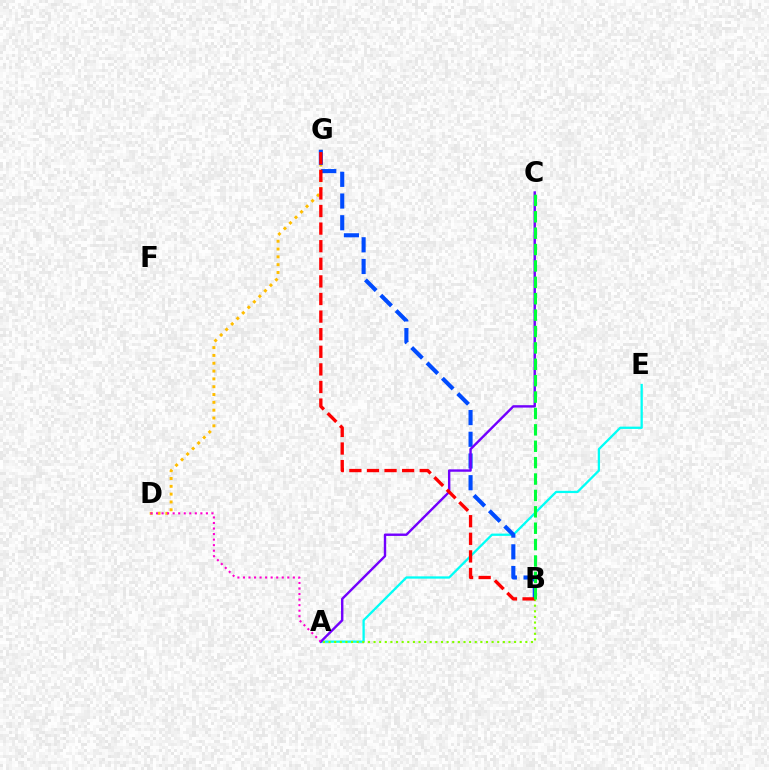{('A', 'E'): [{'color': '#00fff6', 'line_style': 'solid', 'thickness': 1.65}], ('A', 'B'): [{'color': '#84ff00', 'line_style': 'dotted', 'thickness': 1.53}], ('D', 'G'): [{'color': '#ffbd00', 'line_style': 'dotted', 'thickness': 2.13}], ('B', 'G'): [{'color': '#004bff', 'line_style': 'dashed', 'thickness': 2.95}, {'color': '#ff0000', 'line_style': 'dashed', 'thickness': 2.39}], ('A', 'C'): [{'color': '#7200ff', 'line_style': 'solid', 'thickness': 1.73}], ('B', 'C'): [{'color': '#00ff39', 'line_style': 'dashed', 'thickness': 2.23}], ('A', 'D'): [{'color': '#ff00cf', 'line_style': 'dotted', 'thickness': 1.51}]}